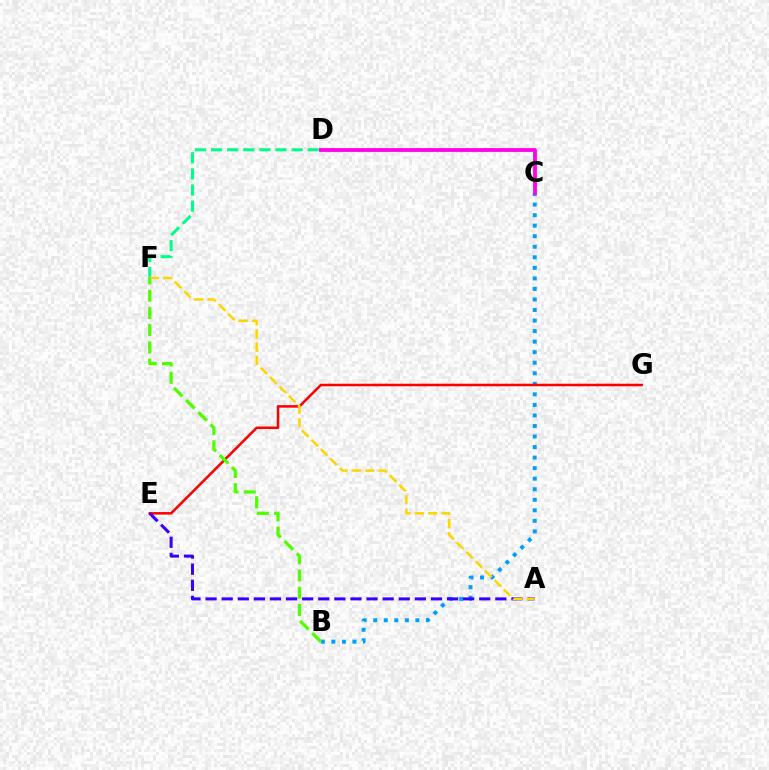{('B', 'C'): [{'color': '#009eff', 'line_style': 'dotted', 'thickness': 2.86}], ('D', 'F'): [{'color': '#00ff86', 'line_style': 'dashed', 'thickness': 2.19}], ('E', 'G'): [{'color': '#ff0000', 'line_style': 'solid', 'thickness': 1.82}], ('A', 'E'): [{'color': '#3700ff', 'line_style': 'dashed', 'thickness': 2.19}], ('A', 'F'): [{'color': '#ffd500', 'line_style': 'dashed', 'thickness': 1.81}], ('B', 'F'): [{'color': '#4fff00', 'line_style': 'dashed', 'thickness': 2.34}], ('C', 'D'): [{'color': '#ff00ed', 'line_style': 'solid', 'thickness': 2.74}]}